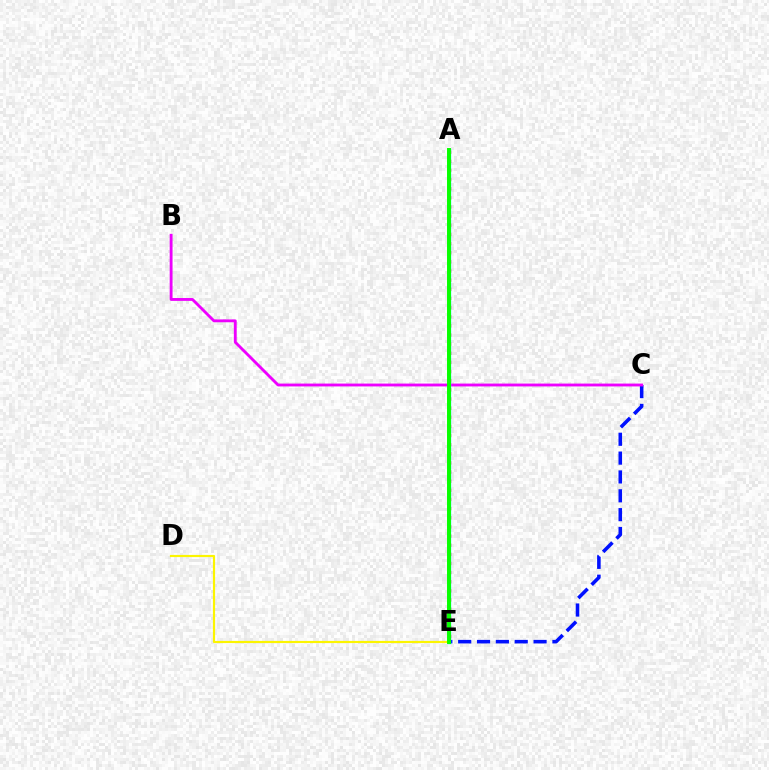{('C', 'E'): [{'color': '#0010ff', 'line_style': 'dashed', 'thickness': 2.56}], ('B', 'C'): [{'color': '#ee00ff', 'line_style': 'solid', 'thickness': 2.05}], ('A', 'E'): [{'color': '#ff0000', 'line_style': 'dotted', 'thickness': 2.48}, {'color': '#00fff6', 'line_style': 'solid', 'thickness': 2.43}, {'color': '#08ff00', 'line_style': 'solid', 'thickness': 2.85}], ('D', 'E'): [{'color': '#fcf500', 'line_style': 'solid', 'thickness': 1.56}]}